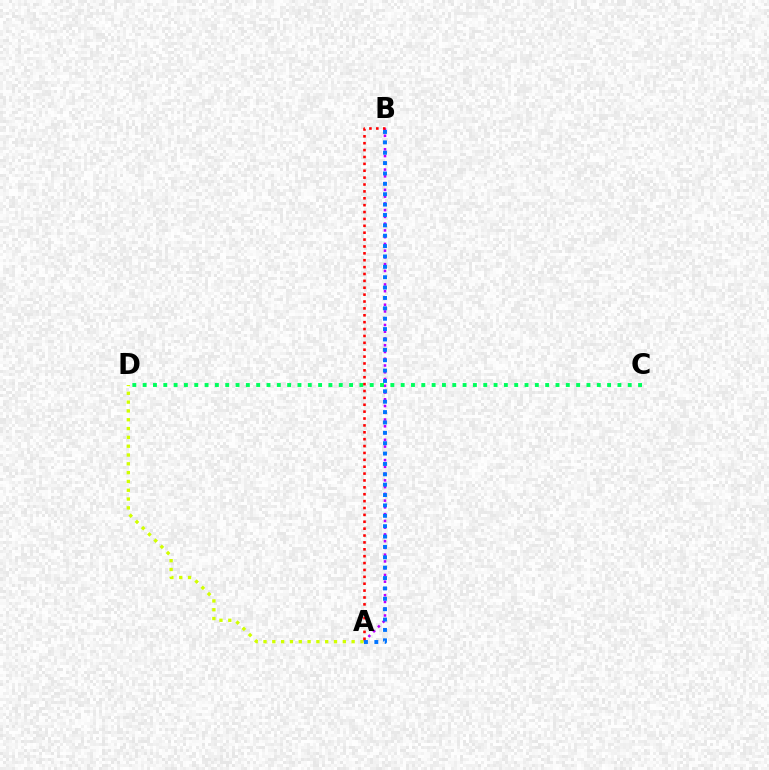{('A', 'B'): [{'color': '#b900ff', 'line_style': 'dotted', 'thickness': 1.84}, {'color': '#0074ff', 'line_style': 'dotted', 'thickness': 2.82}, {'color': '#ff0000', 'line_style': 'dotted', 'thickness': 1.87}], ('C', 'D'): [{'color': '#00ff5c', 'line_style': 'dotted', 'thickness': 2.8}], ('A', 'D'): [{'color': '#d1ff00', 'line_style': 'dotted', 'thickness': 2.39}]}